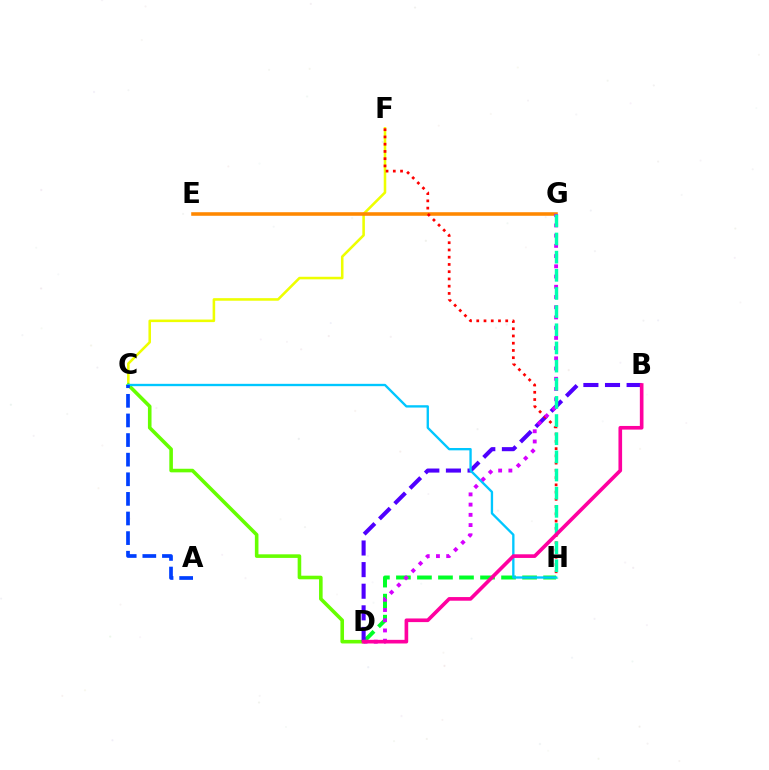{('C', 'F'): [{'color': '#eeff00', 'line_style': 'solid', 'thickness': 1.85}], ('E', 'G'): [{'color': '#ff8800', 'line_style': 'solid', 'thickness': 2.56}], ('C', 'D'): [{'color': '#66ff00', 'line_style': 'solid', 'thickness': 2.59}], ('D', 'H'): [{'color': '#00ff27', 'line_style': 'dashed', 'thickness': 2.86}], ('B', 'D'): [{'color': '#4f00ff', 'line_style': 'dashed', 'thickness': 2.94}, {'color': '#ff00a0', 'line_style': 'solid', 'thickness': 2.62}], ('F', 'H'): [{'color': '#ff0000', 'line_style': 'dotted', 'thickness': 1.97}], ('C', 'H'): [{'color': '#00c7ff', 'line_style': 'solid', 'thickness': 1.69}], ('D', 'G'): [{'color': '#d600ff', 'line_style': 'dotted', 'thickness': 2.78}], ('G', 'H'): [{'color': '#00ffaf', 'line_style': 'dashed', 'thickness': 2.47}], ('A', 'C'): [{'color': '#003fff', 'line_style': 'dashed', 'thickness': 2.66}]}